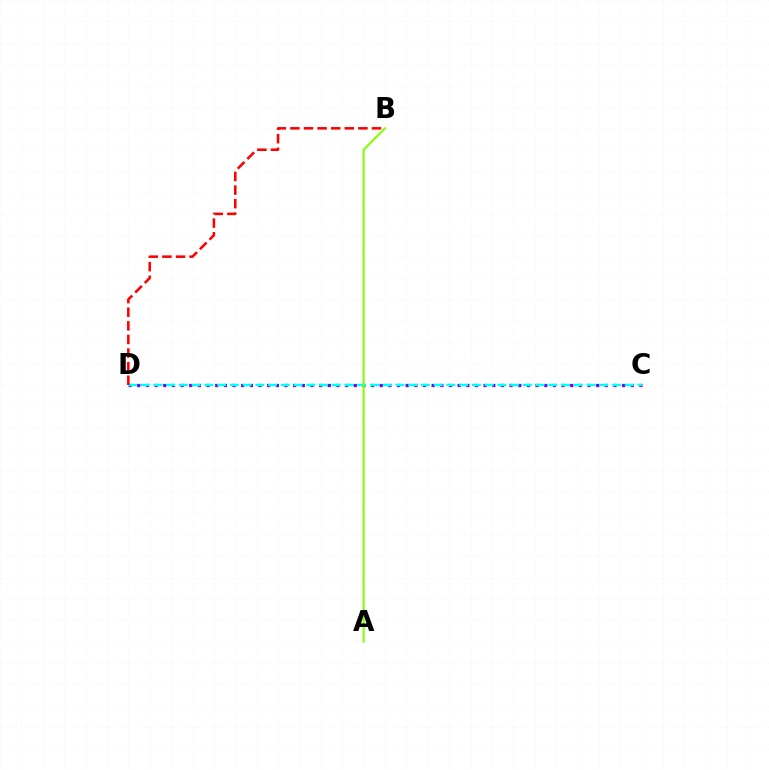{('C', 'D'): [{'color': '#7200ff', 'line_style': 'dotted', 'thickness': 2.35}, {'color': '#00fff6', 'line_style': 'dashed', 'thickness': 1.73}], ('B', 'D'): [{'color': '#ff0000', 'line_style': 'dashed', 'thickness': 1.85}], ('A', 'B'): [{'color': '#84ff00', 'line_style': 'solid', 'thickness': 1.5}]}